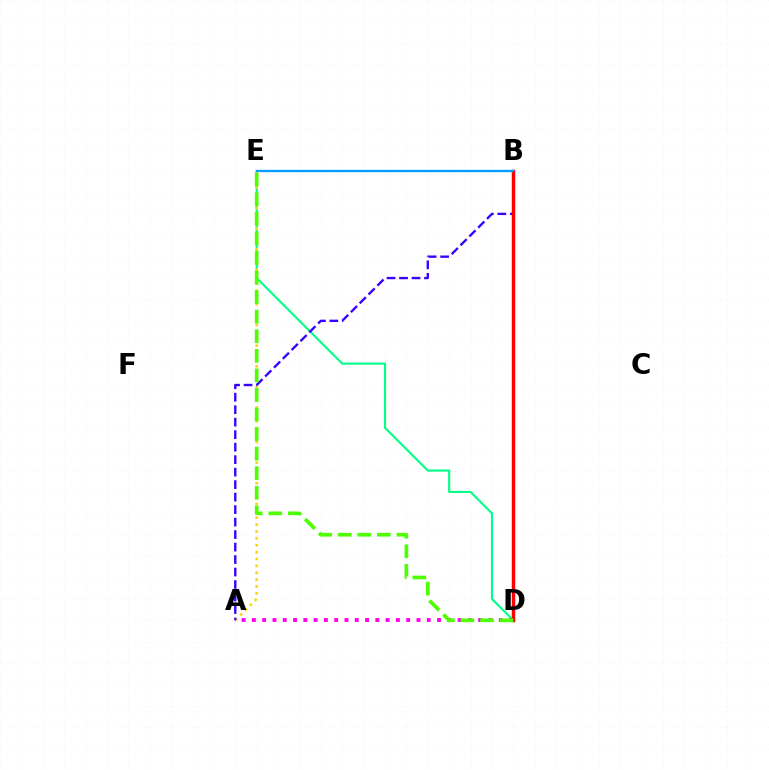{('D', 'E'): [{'color': '#00ff86', 'line_style': 'solid', 'thickness': 1.52}, {'color': '#4fff00', 'line_style': 'dashed', 'thickness': 2.66}], ('A', 'E'): [{'color': '#ffd500', 'line_style': 'dotted', 'thickness': 1.87}], ('A', 'B'): [{'color': '#3700ff', 'line_style': 'dashed', 'thickness': 1.7}], ('A', 'D'): [{'color': '#ff00ed', 'line_style': 'dotted', 'thickness': 2.79}], ('B', 'D'): [{'color': '#ff0000', 'line_style': 'solid', 'thickness': 2.47}], ('B', 'E'): [{'color': '#009eff', 'line_style': 'solid', 'thickness': 1.66}]}